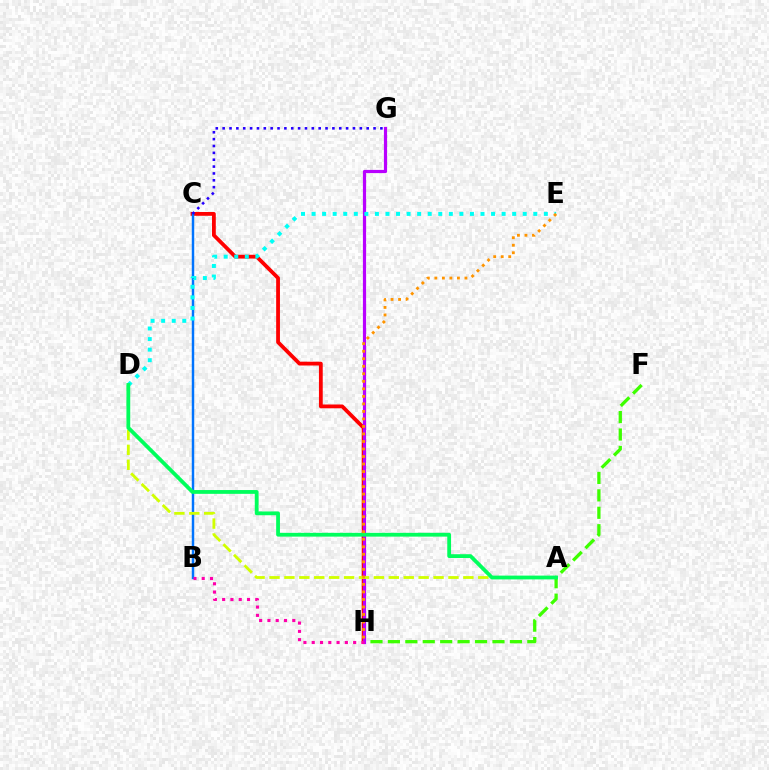{('C', 'H'): [{'color': '#ff0000', 'line_style': 'solid', 'thickness': 2.73}], ('F', 'H'): [{'color': '#3dff00', 'line_style': 'dashed', 'thickness': 2.37}], ('G', 'H'): [{'color': '#b900ff', 'line_style': 'solid', 'thickness': 2.3}], ('B', 'C'): [{'color': '#0074ff', 'line_style': 'solid', 'thickness': 1.77}], ('D', 'E'): [{'color': '#00fff6', 'line_style': 'dotted', 'thickness': 2.87}], ('A', 'D'): [{'color': '#d1ff00', 'line_style': 'dashed', 'thickness': 2.03}, {'color': '#00ff5c', 'line_style': 'solid', 'thickness': 2.73}], ('C', 'G'): [{'color': '#2500ff', 'line_style': 'dotted', 'thickness': 1.86}], ('E', 'H'): [{'color': '#ff9400', 'line_style': 'dotted', 'thickness': 2.04}], ('B', 'H'): [{'color': '#ff00ac', 'line_style': 'dotted', 'thickness': 2.25}]}